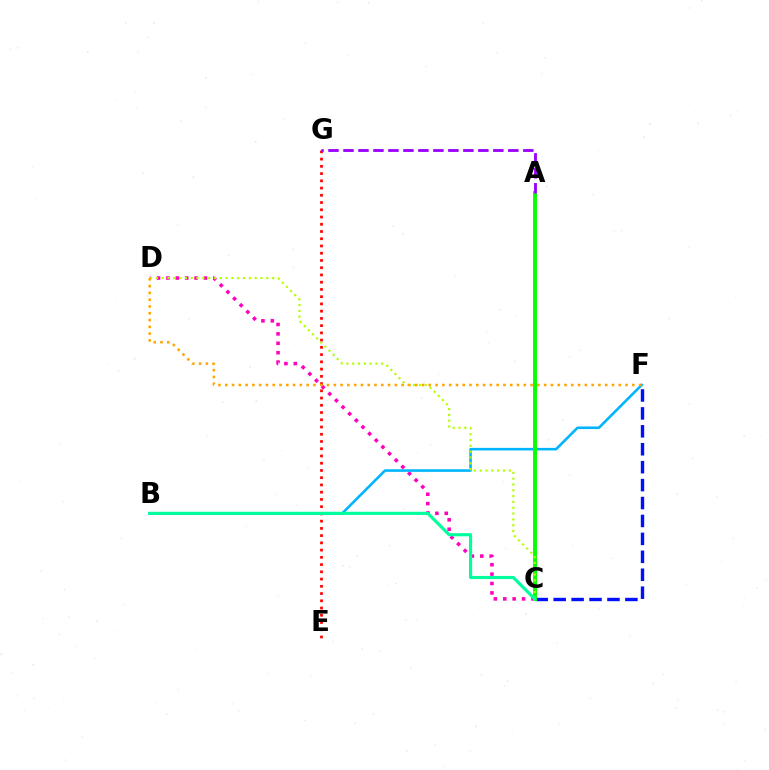{('C', 'D'): [{'color': '#ff00bd', 'line_style': 'dotted', 'thickness': 2.55}, {'color': '#b3ff00', 'line_style': 'dotted', 'thickness': 1.58}], ('E', 'G'): [{'color': '#ff0000', 'line_style': 'dotted', 'thickness': 1.97}], ('C', 'F'): [{'color': '#0010ff', 'line_style': 'dashed', 'thickness': 2.44}], ('B', 'F'): [{'color': '#00b5ff', 'line_style': 'solid', 'thickness': 1.86}], ('A', 'C'): [{'color': '#08ff00', 'line_style': 'solid', 'thickness': 2.83}], ('D', 'F'): [{'color': '#ffa500', 'line_style': 'dotted', 'thickness': 1.84}], ('A', 'G'): [{'color': '#9b00ff', 'line_style': 'dashed', 'thickness': 2.04}], ('B', 'C'): [{'color': '#00ff9d', 'line_style': 'solid', 'thickness': 2.27}]}